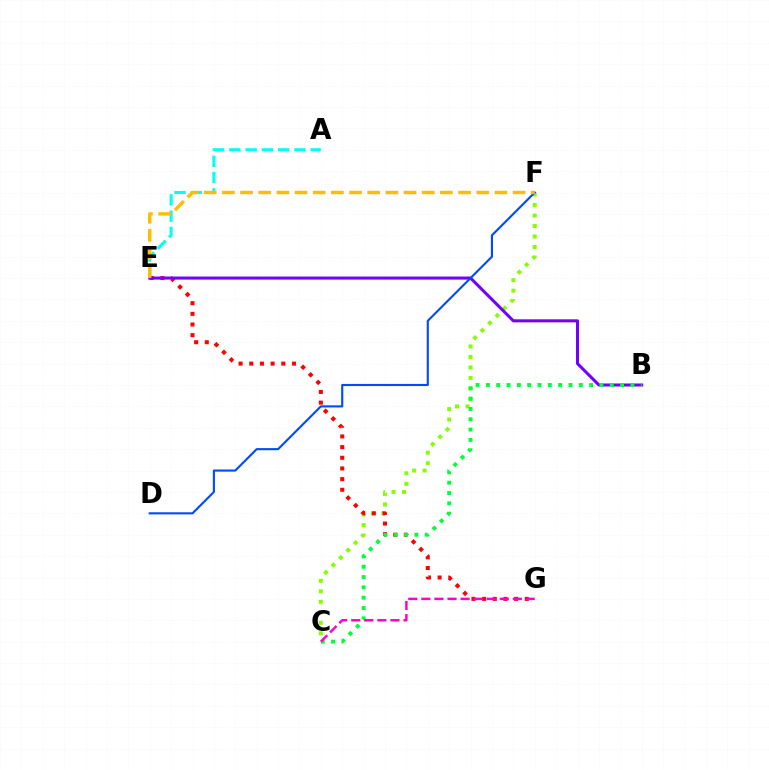{('C', 'F'): [{'color': '#84ff00', 'line_style': 'dotted', 'thickness': 2.85}], ('A', 'E'): [{'color': '#00fff6', 'line_style': 'dashed', 'thickness': 2.21}], ('E', 'G'): [{'color': '#ff0000', 'line_style': 'dotted', 'thickness': 2.9}], ('B', 'E'): [{'color': '#7200ff', 'line_style': 'solid', 'thickness': 2.18}], ('B', 'C'): [{'color': '#00ff39', 'line_style': 'dotted', 'thickness': 2.8}], ('D', 'F'): [{'color': '#004bff', 'line_style': 'solid', 'thickness': 1.53}], ('E', 'F'): [{'color': '#ffbd00', 'line_style': 'dashed', 'thickness': 2.47}], ('C', 'G'): [{'color': '#ff00cf', 'line_style': 'dashed', 'thickness': 1.78}]}